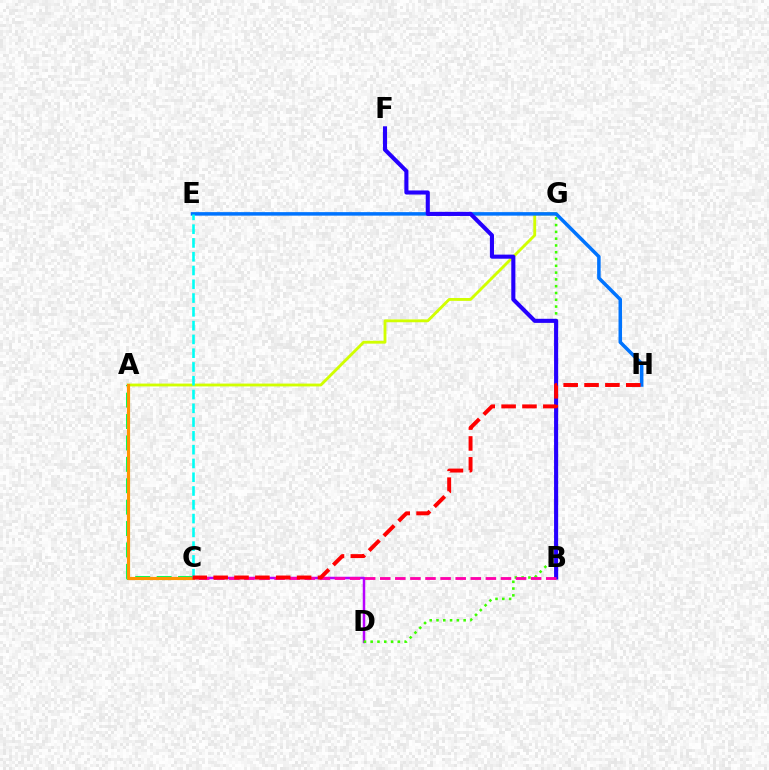{('C', 'D'): [{'color': '#b900ff', 'line_style': 'solid', 'thickness': 1.8}], ('A', 'G'): [{'color': '#d1ff00', 'line_style': 'solid', 'thickness': 2.05}], ('D', 'G'): [{'color': '#3dff00', 'line_style': 'dotted', 'thickness': 1.84}], ('E', 'H'): [{'color': '#0074ff', 'line_style': 'solid', 'thickness': 2.53}], ('A', 'C'): [{'color': '#00ff5c', 'line_style': 'dashed', 'thickness': 2.91}, {'color': '#ff9400', 'line_style': 'solid', 'thickness': 2.28}], ('C', 'E'): [{'color': '#00fff6', 'line_style': 'dashed', 'thickness': 1.87}], ('B', 'F'): [{'color': '#2500ff', 'line_style': 'solid', 'thickness': 2.94}], ('B', 'C'): [{'color': '#ff00ac', 'line_style': 'dashed', 'thickness': 2.05}], ('C', 'H'): [{'color': '#ff0000', 'line_style': 'dashed', 'thickness': 2.83}]}